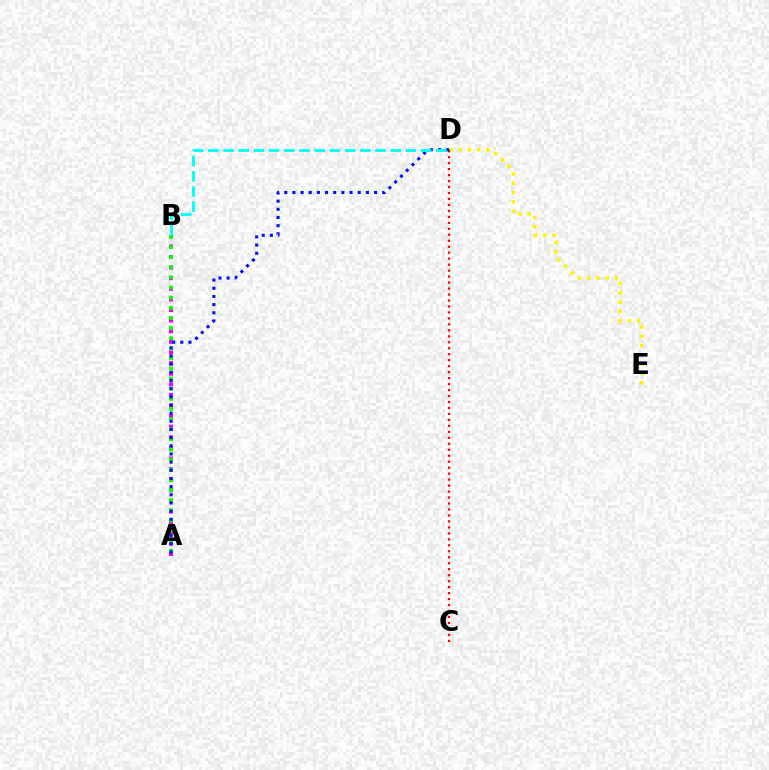{('A', 'B'): [{'color': '#ee00ff', 'line_style': 'dotted', 'thickness': 2.88}, {'color': '#08ff00', 'line_style': 'dotted', 'thickness': 2.75}], ('D', 'E'): [{'color': '#fcf500', 'line_style': 'dotted', 'thickness': 2.52}], ('C', 'D'): [{'color': '#ff0000', 'line_style': 'dotted', 'thickness': 1.62}], ('A', 'D'): [{'color': '#0010ff', 'line_style': 'dotted', 'thickness': 2.22}], ('B', 'D'): [{'color': '#00fff6', 'line_style': 'dashed', 'thickness': 2.06}]}